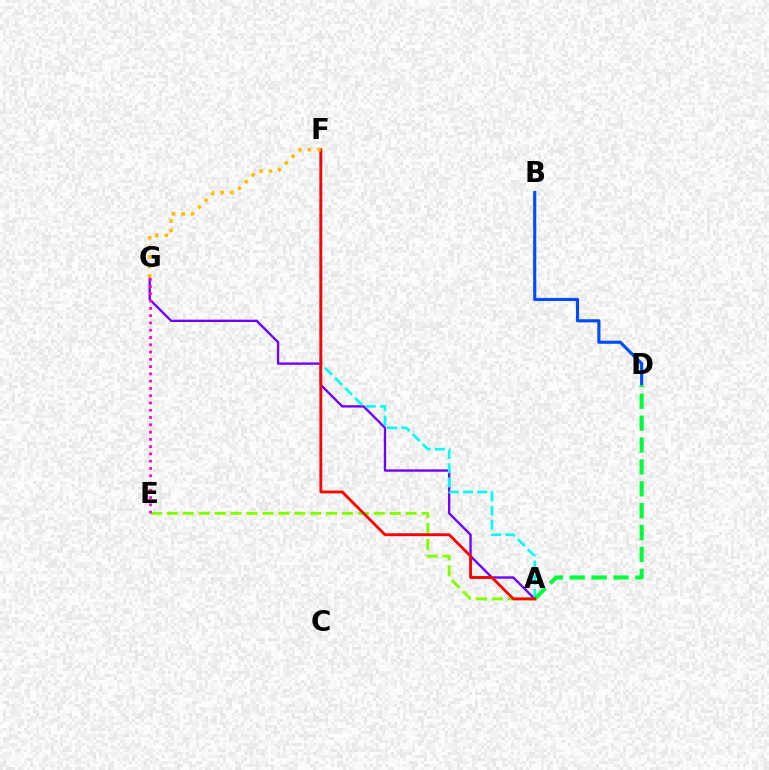{('A', 'E'): [{'color': '#84ff00', 'line_style': 'dashed', 'thickness': 2.16}], ('B', 'D'): [{'color': '#004bff', 'line_style': 'solid', 'thickness': 2.26}], ('A', 'G'): [{'color': '#7200ff', 'line_style': 'solid', 'thickness': 1.7}], ('A', 'F'): [{'color': '#00fff6', 'line_style': 'dashed', 'thickness': 1.93}, {'color': '#ff0000', 'line_style': 'solid', 'thickness': 2.05}], ('A', 'D'): [{'color': '#00ff39', 'line_style': 'dashed', 'thickness': 2.97}], ('E', 'G'): [{'color': '#ff00cf', 'line_style': 'dotted', 'thickness': 1.98}], ('F', 'G'): [{'color': '#ffbd00', 'line_style': 'dotted', 'thickness': 2.6}]}